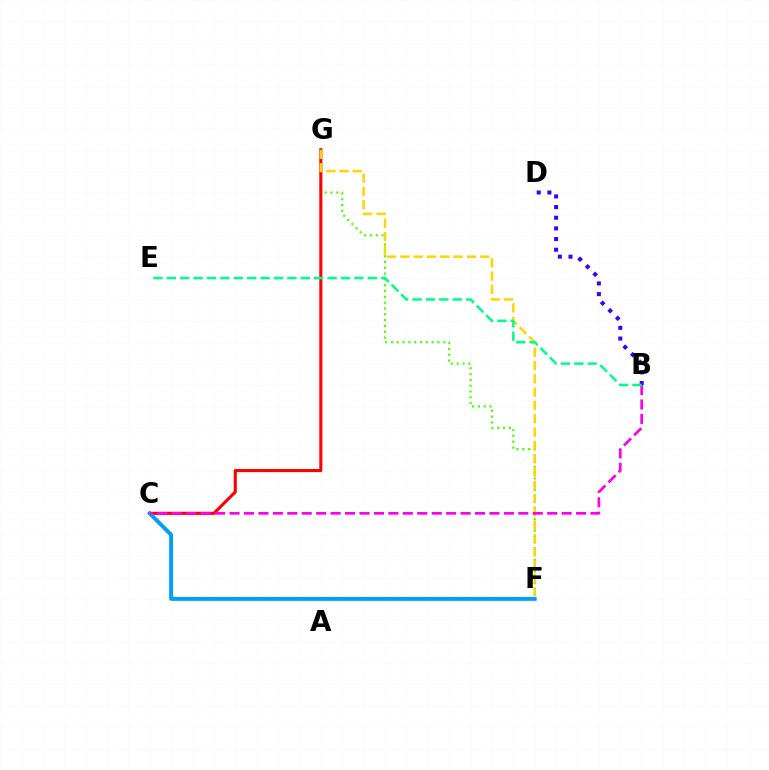{('F', 'G'): [{'color': '#4fff00', 'line_style': 'dotted', 'thickness': 1.58}, {'color': '#ffd500', 'line_style': 'dashed', 'thickness': 1.81}], ('C', 'G'): [{'color': '#ff0000', 'line_style': 'solid', 'thickness': 2.22}], ('B', 'D'): [{'color': '#3700ff', 'line_style': 'dotted', 'thickness': 2.9}], ('C', 'F'): [{'color': '#009eff', 'line_style': 'solid', 'thickness': 2.82}], ('B', 'C'): [{'color': '#ff00ed', 'line_style': 'dashed', 'thickness': 1.96}], ('B', 'E'): [{'color': '#00ff86', 'line_style': 'dashed', 'thickness': 1.82}]}